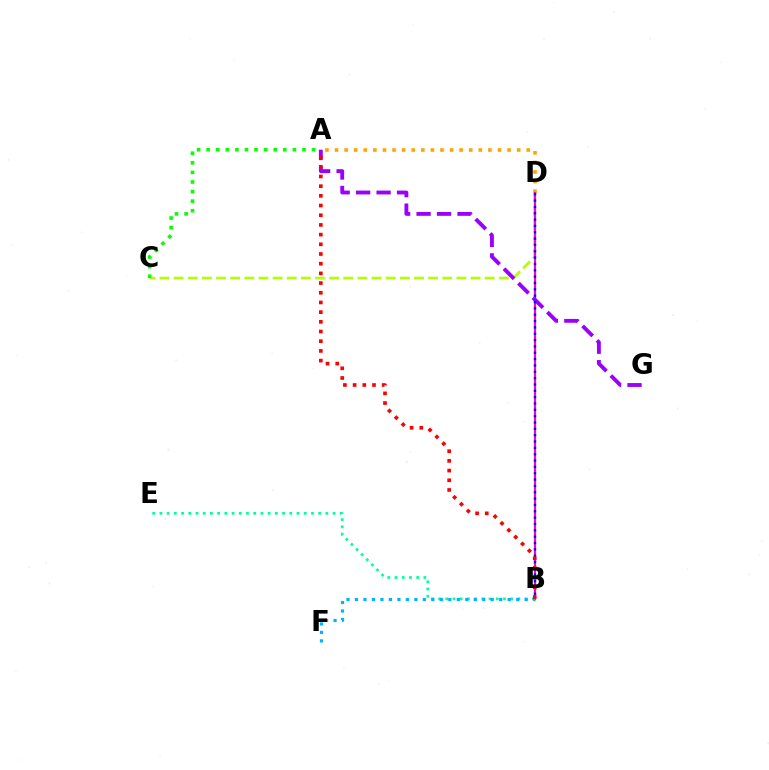{('A', 'D'): [{'color': '#ffa500', 'line_style': 'dotted', 'thickness': 2.6}], ('C', 'D'): [{'color': '#b3ff00', 'line_style': 'dashed', 'thickness': 1.92}], ('B', 'E'): [{'color': '#00ff9d', 'line_style': 'dotted', 'thickness': 1.96}], ('B', 'D'): [{'color': '#ff00bd', 'line_style': 'solid', 'thickness': 1.58}, {'color': '#0010ff', 'line_style': 'dotted', 'thickness': 1.72}], ('A', 'G'): [{'color': '#9b00ff', 'line_style': 'dashed', 'thickness': 2.78}], ('A', 'C'): [{'color': '#08ff00', 'line_style': 'dotted', 'thickness': 2.6}], ('B', 'F'): [{'color': '#00b5ff', 'line_style': 'dotted', 'thickness': 2.31}], ('A', 'B'): [{'color': '#ff0000', 'line_style': 'dotted', 'thickness': 2.63}]}